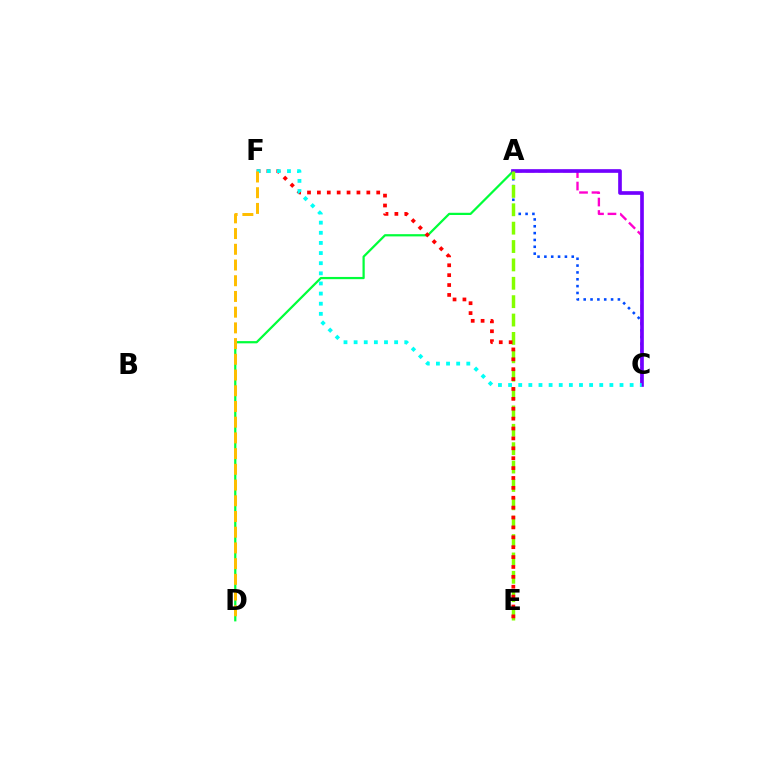{('A', 'C'): [{'color': '#ff00cf', 'line_style': 'dashed', 'thickness': 1.69}, {'color': '#004bff', 'line_style': 'dotted', 'thickness': 1.86}, {'color': '#7200ff', 'line_style': 'solid', 'thickness': 2.64}], ('A', 'D'): [{'color': '#00ff39', 'line_style': 'solid', 'thickness': 1.6}], ('A', 'E'): [{'color': '#84ff00', 'line_style': 'dashed', 'thickness': 2.5}], ('E', 'F'): [{'color': '#ff0000', 'line_style': 'dotted', 'thickness': 2.69}], ('C', 'F'): [{'color': '#00fff6', 'line_style': 'dotted', 'thickness': 2.75}], ('D', 'F'): [{'color': '#ffbd00', 'line_style': 'dashed', 'thickness': 2.14}]}